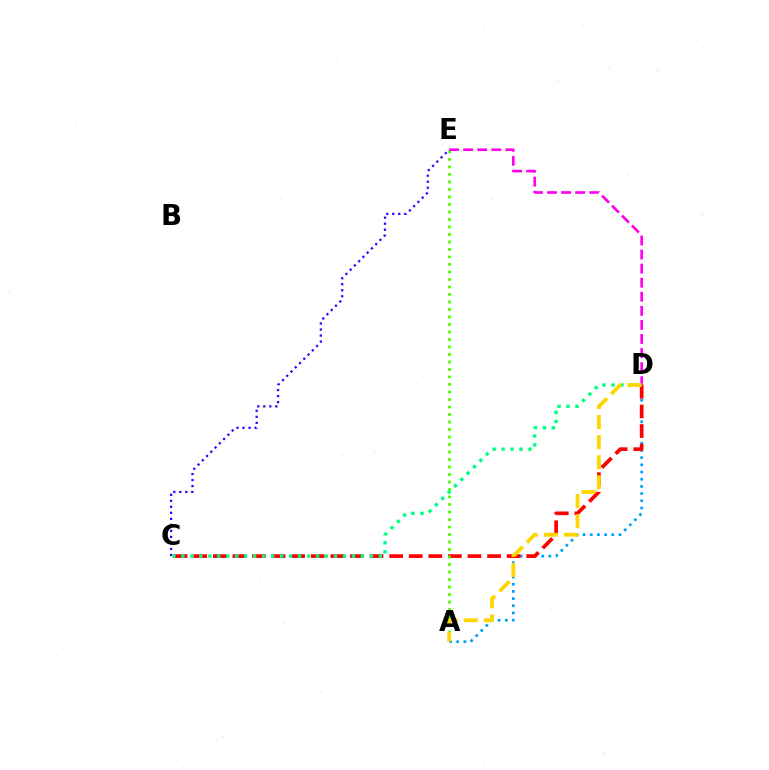{('A', 'D'): [{'color': '#009eff', 'line_style': 'dotted', 'thickness': 1.95}, {'color': '#ffd500', 'line_style': 'dashed', 'thickness': 2.73}], ('C', 'D'): [{'color': '#ff0000', 'line_style': 'dashed', 'thickness': 2.66}, {'color': '#00ff86', 'line_style': 'dotted', 'thickness': 2.44}], ('C', 'E'): [{'color': '#3700ff', 'line_style': 'dotted', 'thickness': 1.64}], ('A', 'E'): [{'color': '#4fff00', 'line_style': 'dotted', 'thickness': 2.04}], ('D', 'E'): [{'color': '#ff00ed', 'line_style': 'dashed', 'thickness': 1.91}]}